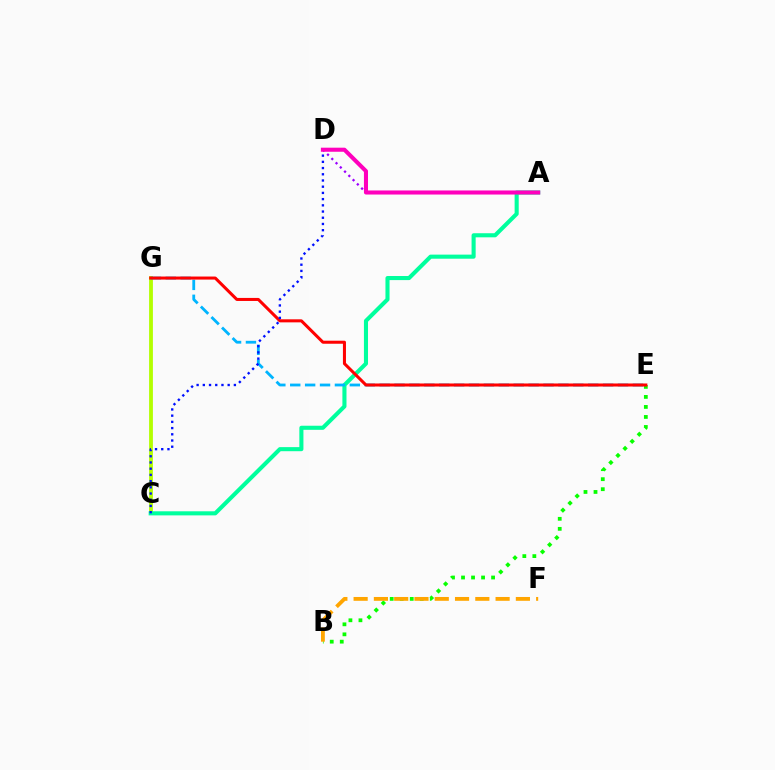{('C', 'G'): [{'color': '#b3ff00', 'line_style': 'solid', 'thickness': 2.74}], ('A', 'D'): [{'color': '#9b00ff', 'line_style': 'dotted', 'thickness': 1.63}, {'color': '#ff00bd', 'line_style': 'solid', 'thickness': 2.93}], ('B', 'E'): [{'color': '#08ff00', 'line_style': 'dotted', 'thickness': 2.72}], ('B', 'F'): [{'color': '#ffa500', 'line_style': 'dashed', 'thickness': 2.76}], ('A', 'C'): [{'color': '#00ff9d', 'line_style': 'solid', 'thickness': 2.94}], ('E', 'G'): [{'color': '#00b5ff', 'line_style': 'dashed', 'thickness': 2.02}, {'color': '#ff0000', 'line_style': 'solid', 'thickness': 2.19}], ('C', 'D'): [{'color': '#0010ff', 'line_style': 'dotted', 'thickness': 1.69}]}